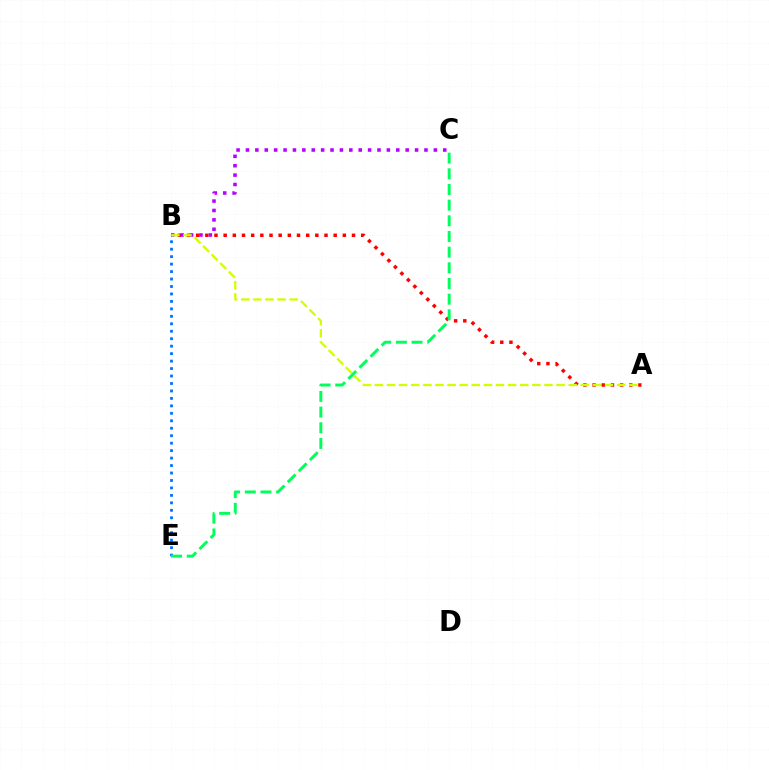{('A', 'B'): [{'color': '#ff0000', 'line_style': 'dotted', 'thickness': 2.49}, {'color': '#d1ff00', 'line_style': 'dashed', 'thickness': 1.65}], ('B', 'E'): [{'color': '#0074ff', 'line_style': 'dotted', 'thickness': 2.03}], ('B', 'C'): [{'color': '#b900ff', 'line_style': 'dotted', 'thickness': 2.55}], ('C', 'E'): [{'color': '#00ff5c', 'line_style': 'dashed', 'thickness': 2.13}]}